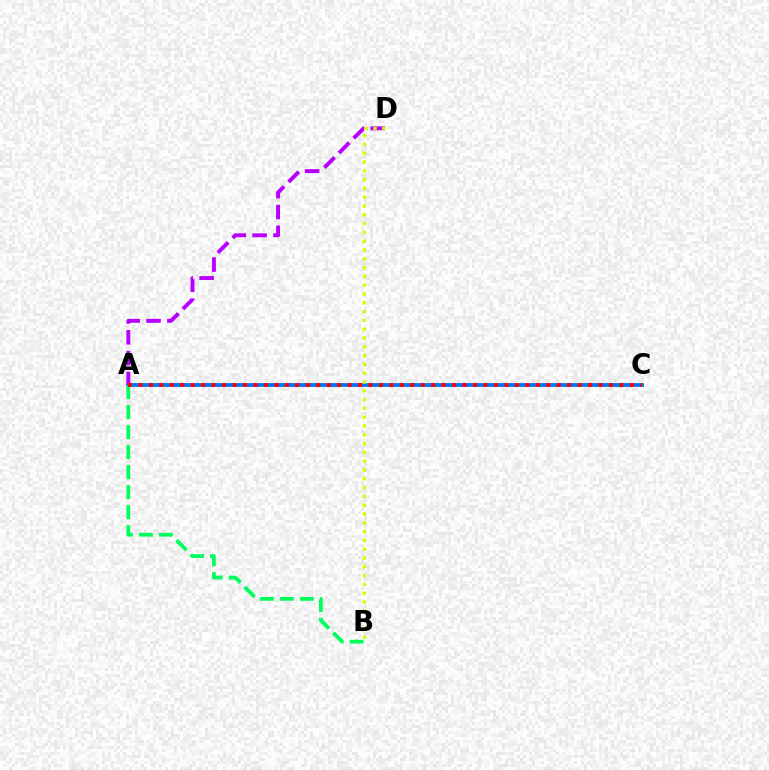{('A', 'C'): [{'color': '#0074ff', 'line_style': 'solid', 'thickness': 2.75}, {'color': '#ff0000', 'line_style': 'dotted', 'thickness': 2.84}], ('A', 'D'): [{'color': '#b900ff', 'line_style': 'dashed', 'thickness': 2.83}], ('B', 'D'): [{'color': '#d1ff00', 'line_style': 'dotted', 'thickness': 2.39}], ('A', 'B'): [{'color': '#00ff5c', 'line_style': 'dashed', 'thickness': 2.72}]}